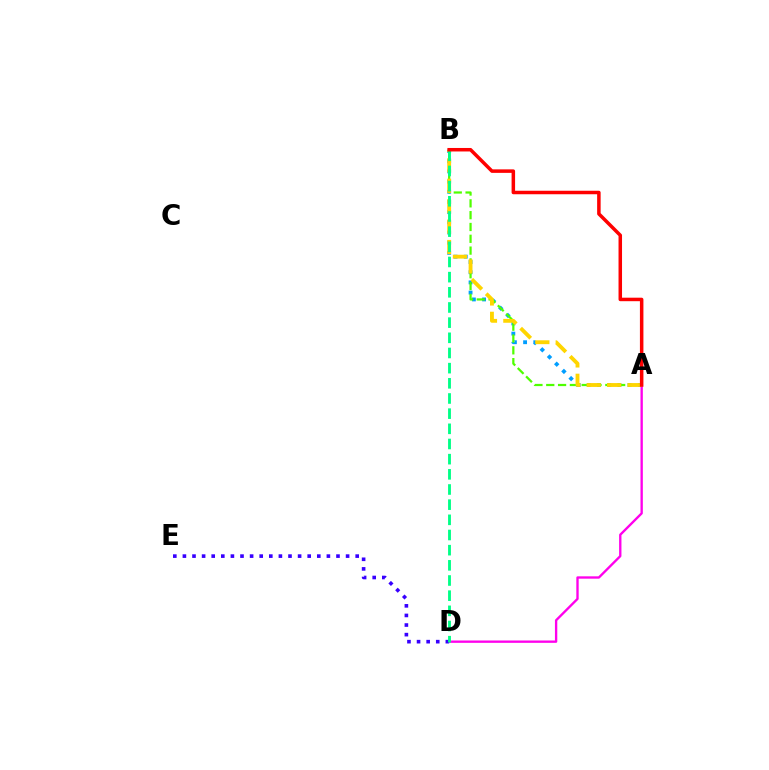{('A', 'D'): [{'color': '#ff00ed', 'line_style': 'solid', 'thickness': 1.69}], ('A', 'B'): [{'color': '#009eff', 'line_style': 'dotted', 'thickness': 2.77}, {'color': '#4fff00', 'line_style': 'dashed', 'thickness': 1.61}, {'color': '#ffd500', 'line_style': 'dashed', 'thickness': 2.77}, {'color': '#ff0000', 'line_style': 'solid', 'thickness': 2.52}], ('D', 'E'): [{'color': '#3700ff', 'line_style': 'dotted', 'thickness': 2.61}], ('B', 'D'): [{'color': '#00ff86', 'line_style': 'dashed', 'thickness': 2.06}]}